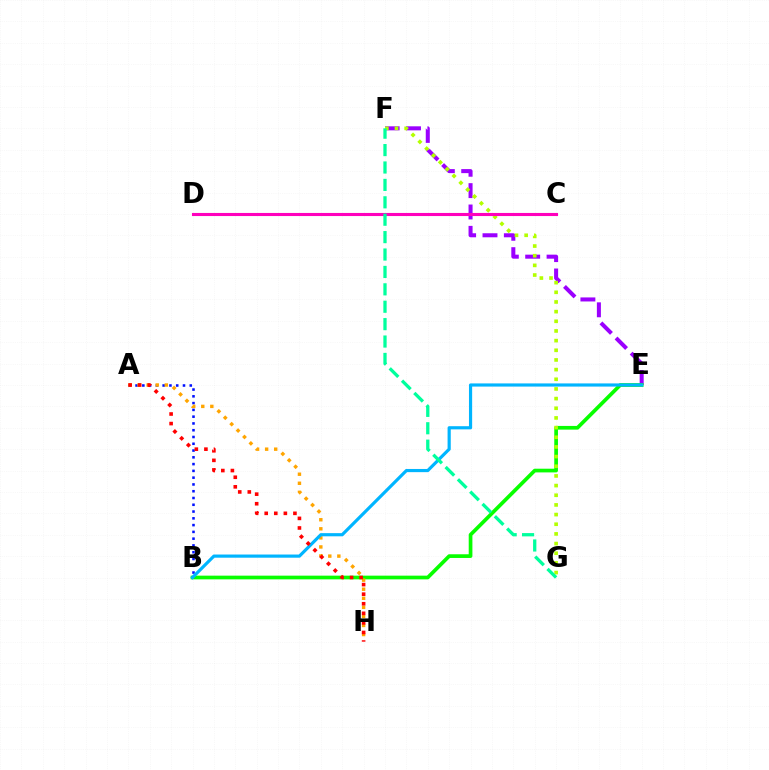{('E', 'F'): [{'color': '#9b00ff', 'line_style': 'dashed', 'thickness': 2.9}], ('A', 'B'): [{'color': '#0010ff', 'line_style': 'dotted', 'thickness': 1.84}], ('B', 'E'): [{'color': '#08ff00', 'line_style': 'solid', 'thickness': 2.66}, {'color': '#00b5ff', 'line_style': 'solid', 'thickness': 2.29}], ('A', 'H'): [{'color': '#ffa500', 'line_style': 'dotted', 'thickness': 2.46}, {'color': '#ff0000', 'line_style': 'dotted', 'thickness': 2.6}], ('F', 'G'): [{'color': '#b3ff00', 'line_style': 'dotted', 'thickness': 2.63}, {'color': '#00ff9d', 'line_style': 'dashed', 'thickness': 2.36}], ('C', 'D'): [{'color': '#ff00bd', 'line_style': 'solid', 'thickness': 2.23}]}